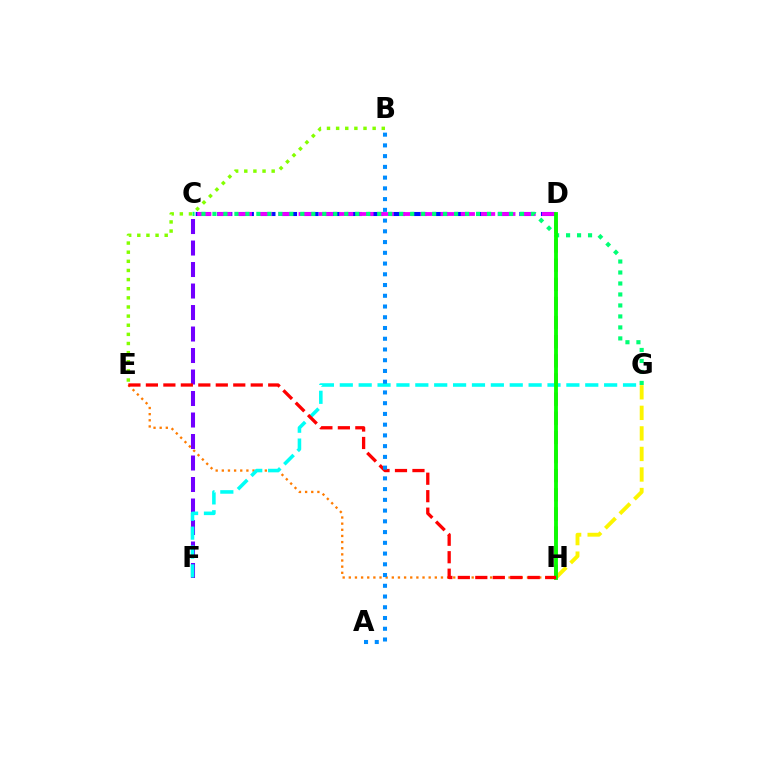{('E', 'H'): [{'color': '#ff7c00', 'line_style': 'dotted', 'thickness': 1.67}, {'color': '#ff0000', 'line_style': 'dashed', 'thickness': 2.37}], ('C', 'D'): [{'color': '#0010ff', 'line_style': 'dashed', 'thickness': 2.93}, {'color': '#ee00ff', 'line_style': 'dashed', 'thickness': 2.75}], ('C', 'F'): [{'color': '#7200ff', 'line_style': 'dashed', 'thickness': 2.92}], ('G', 'H'): [{'color': '#fcf500', 'line_style': 'dashed', 'thickness': 2.79}], ('D', 'H'): [{'color': '#ff0094', 'line_style': 'dashed', 'thickness': 2.6}, {'color': '#08ff00', 'line_style': 'solid', 'thickness': 2.76}], ('F', 'G'): [{'color': '#00fff6', 'line_style': 'dashed', 'thickness': 2.57}], ('C', 'G'): [{'color': '#00ff74', 'line_style': 'dotted', 'thickness': 2.98}], ('B', 'E'): [{'color': '#84ff00', 'line_style': 'dotted', 'thickness': 2.48}], ('A', 'B'): [{'color': '#008cff', 'line_style': 'dotted', 'thickness': 2.92}]}